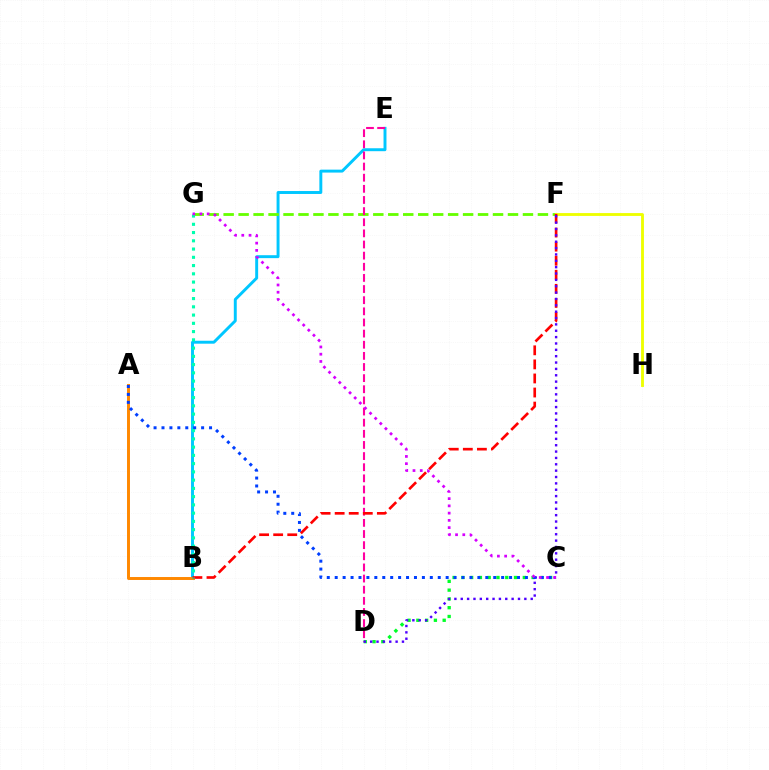{('B', 'E'): [{'color': '#00c7ff', 'line_style': 'solid', 'thickness': 2.12}], ('F', 'G'): [{'color': '#66ff00', 'line_style': 'dashed', 'thickness': 2.03}], ('A', 'B'): [{'color': '#ff8800', 'line_style': 'solid', 'thickness': 2.12}], ('F', 'H'): [{'color': '#eeff00', 'line_style': 'solid', 'thickness': 2.05}], ('C', 'D'): [{'color': '#00ff27', 'line_style': 'dotted', 'thickness': 2.39}], ('D', 'E'): [{'color': '#ff00a0', 'line_style': 'dashed', 'thickness': 1.51}], ('B', 'F'): [{'color': '#ff0000', 'line_style': 'dashed', 'thickness': 1.91}], ('D', 'F'): [{'color': '#4f00ff', 'line_style': 'dotted', 'thickness': 1.73}], ('A', 'C'): [{'color': '#003fff', 'line_style': 'dotted', 'thickness': 2.15}], ('B', 'G'): [{'color': '#00ffaf', 'line_style': 'dotted', 'thickness': 2.24}], ('C', 'G'): [{'color': '#d600ff', 'line_style': 'dotted', 'thickness': 1.97}]}